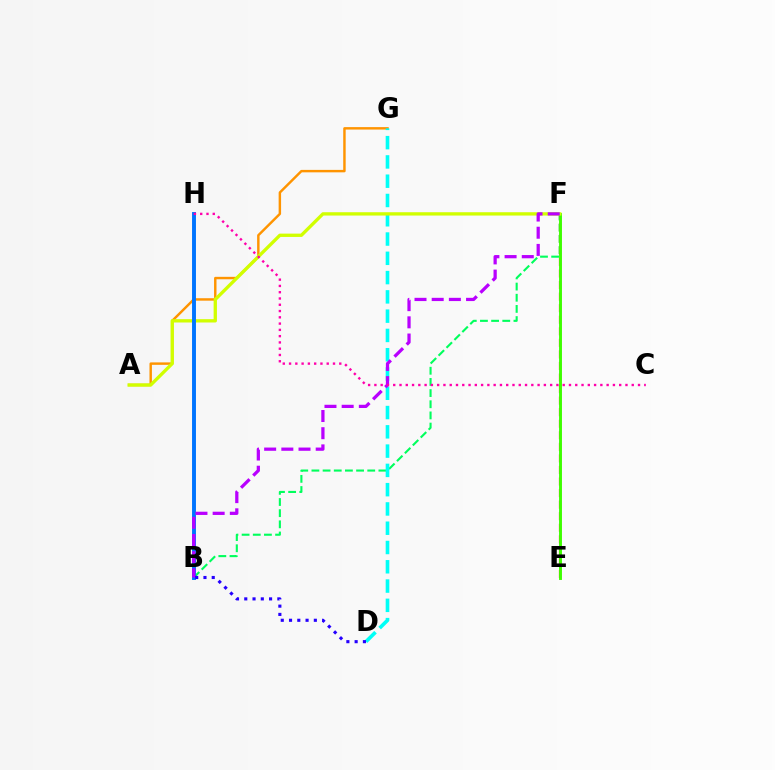{('B', 'F'): [{'color': '#00ff5c', 'line_style': 'dashed', 'thickness': 1.52}, {'color': '#b900ff', 'line_style': 'dashed', 'thickness': 2.33}], ('A', 'G'): [{'color': '#ff9400', 'line_style': 'solid', 'thickness': 1.76}], ('D', 'G'): [{'color': '#00fff6', 'line_style': 'dashed', 'thickness': 2.62}], ('E', 'F'): [{'color': '#ff0000', 'line_style': 'dashed', 'thickness': 1.57}, {'color': '#3dff00', 'line_style': 'solid', 'thickness': 2.09}], ('A', 'F'): [{'color': '#d1ff00', 'line_style': 'solid', 'thickness': 2.39}], ('B', 'H'): [{'color': '#0074ff', 'line_style': 'solid', 'thickness': 2.82}], ('B', 'D'): [{'color': '#2500ff', 'line_style': 'dotted', 'thickness': 2.25}], ('C', 'H'): [{'color': '#ff00ac', 'line_style': 'dotted', 'thickness': 1.71}]}